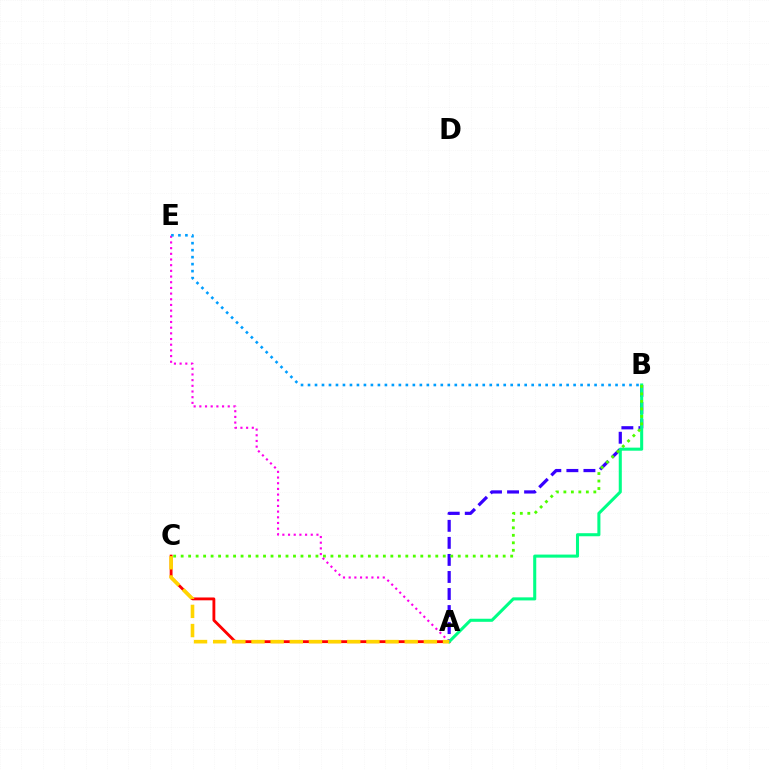{('A', 'C'): [{'color': '#ff0000', 'line_style': 'solid', 'thickness': 2.05}, {'color': '#ffd500', 'line_style': 'dashed', 'thickness': 2.6}], ('A', 'B'): [{'color': '#3700ff', 'line_style': 'dashed', 'thickness': 2.32}, {'color': '#00ff86', 'line_style': 'solid', 'thickness': 2.2}], ('B', 'C'): [{'color': '#4fff00', 'line_style': 'dotted', 'thickness': 2.03}], ('A', 'E'): [{'color': '#ff00ed', 'line_style': 'dotted', 'thickness': 1.54}], ('B', 'E'): [{'color': '#009eff', 'line_style': 'dotted', 'thickness': 1.9}]}